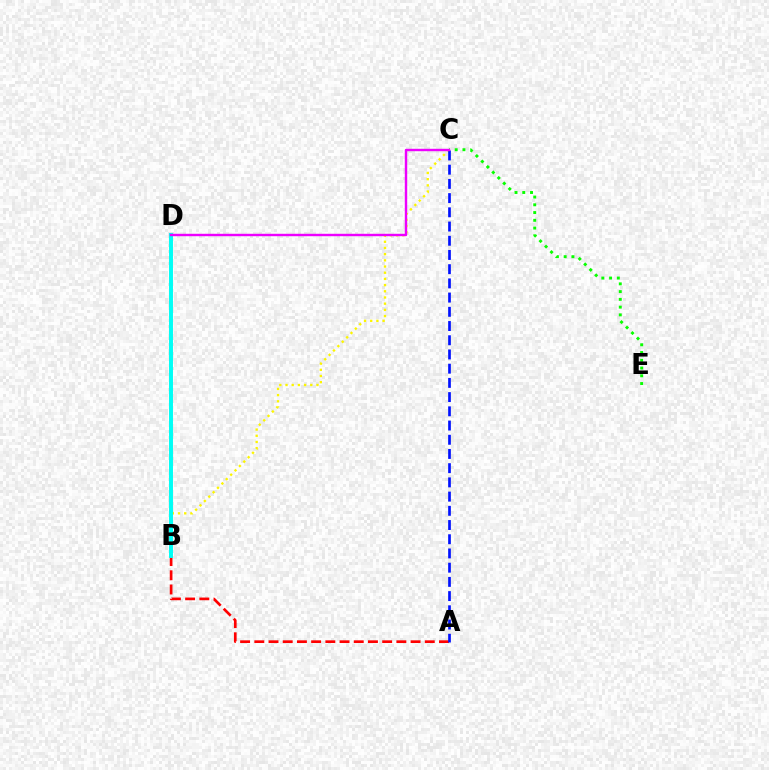{('B', 'C'): [{'color': '#fcf500', 'line_style': 'dotted', 'thickness': 1.68}], ('A', 'B'): [{'color': '#ff0000', 'line_style': 'dashed', 'thickness': 1.93}], ('C', 'E'): [{'color': '#08ff00', 'line_style': 'dotted', 'thickness': 2.11}], ('A', 'C'): [{'color': '#0010ff', 'line_style': 'dashed', 'thickness': 1.93}], ('B', 'D'): [{'color': '#00fff6', 'line_style': 'solid', 'thickness': 2.84}], ('C', 'D'): [{'color': '#ee00ff', 'line_style': 'solid', 'thickness': 1.74}]}